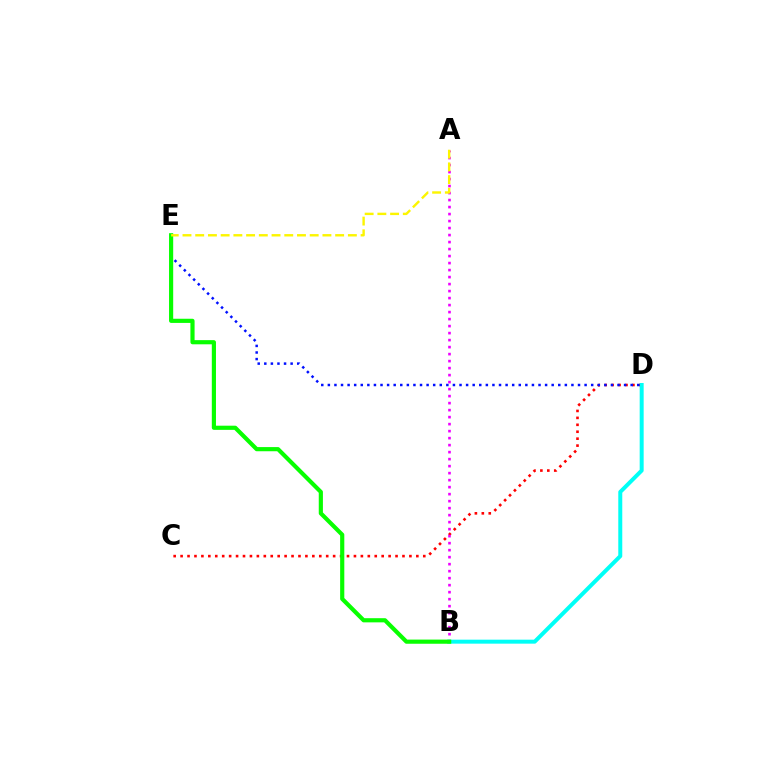{('C', 'D'): [{'color': '#ff0000', 'line_style': 'dotted', 'thickness': 1.88}], ('B', 'D'): [{'color': '#00fff6', 'line_style': 'solid', 'thickness': 2.87}], ('D', 'E'): [{'color': '#0010ff', 'line_style': 'dotted', 'thickness': 1.79}], ('A', 'B'): [{'color': '#ee00ff', 'line_style': 'dotted', 'thickness': 1.9}], ('B', 'E'): [{'color': '#08ff00', 'line_style': 'solid', 'thickness': 3.0}], ('A', 'E'): [{'color': '#fcf500', 'line_style': 'dashed', 'thickness': 1.73}]}